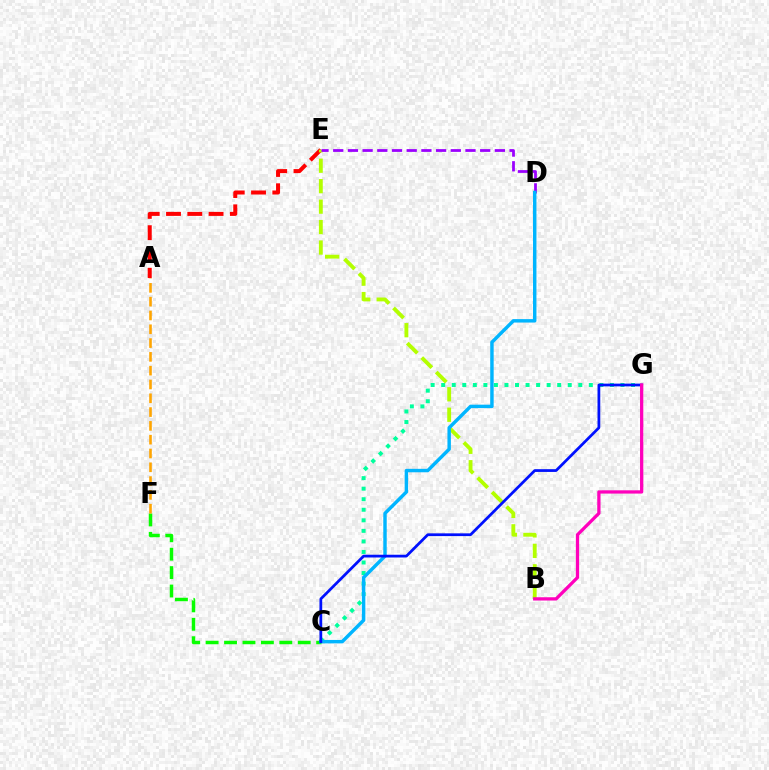{('A', 'E'): [{'color': '#ff0000', 'line_style': 'dashed', 'thickness': 2.89}], ('C', 'G'): [{'color': '#00ff9d', 'line_style': 'dotted', 'thickness': 2.87}, {'color': '#0010ff', 'line_style': 'solid', 'thickness': 1.98}], ('C', 'F'): [{'color': '#08ff00', 'line_style': 'dashed', 'thickness': 2.5}], ('B', 'E'): [{'color': '#b3ff00', 'line_style': 'dashed', 'thickness': 2.78}], ('D', 'E'): [{'color': '#9b00ff', 'line_style': 'dashed', 'thickness': 2.0}], ('A', 'F'): [{'color': '#ffa500', 'line_style': 'dashed', 'thickness': 1.87}], ('C', 'D'): [{'color': '#00b5ff', 'line_style': 'solid', 'thickness': 2.48}], ('B', 'G'): [{'color': '#ff00bd', 'line_style': 'solid', 'thickness': 2.36}]}